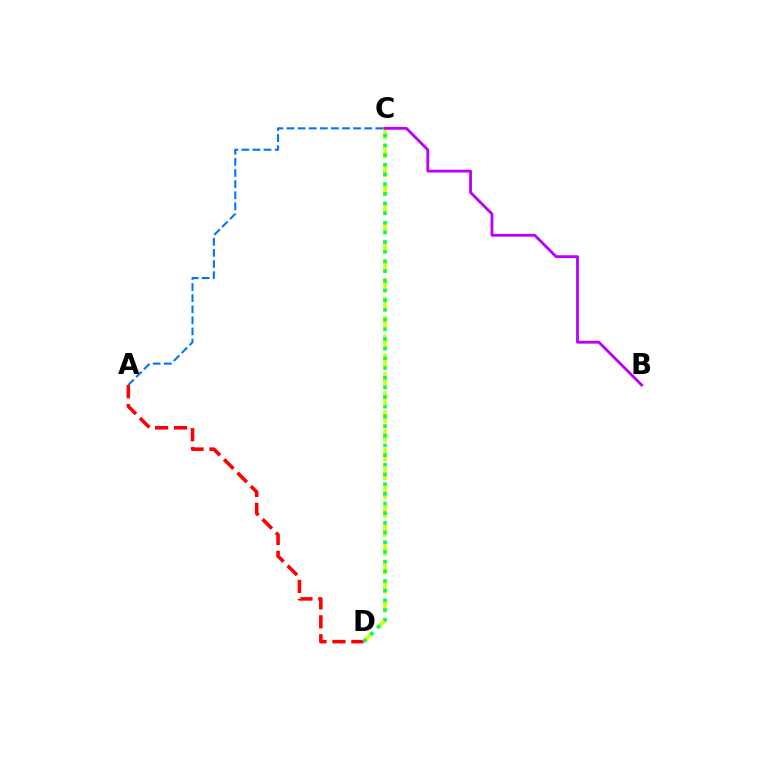{('C', 'D'): [{'color': '#d1ff00', 'line_style': 'dashed', 'thickness': 2.57}, {'color': '#00ff5c', 'line_style': 'dotted', 'thickness': 2.63}], ('A', 'C'): [{'color': '#0074ff', 'line_style': 'dashed', 'thickness': 1.51}], ('A', 'D'): [{'color': '#ff0000', 'line_style': 'dashed', 'thickness': 2.57}], ('B', 'C'): [{'color': '#b900ff', 'line_style': 'solid', 'thickness': 2.04}]}